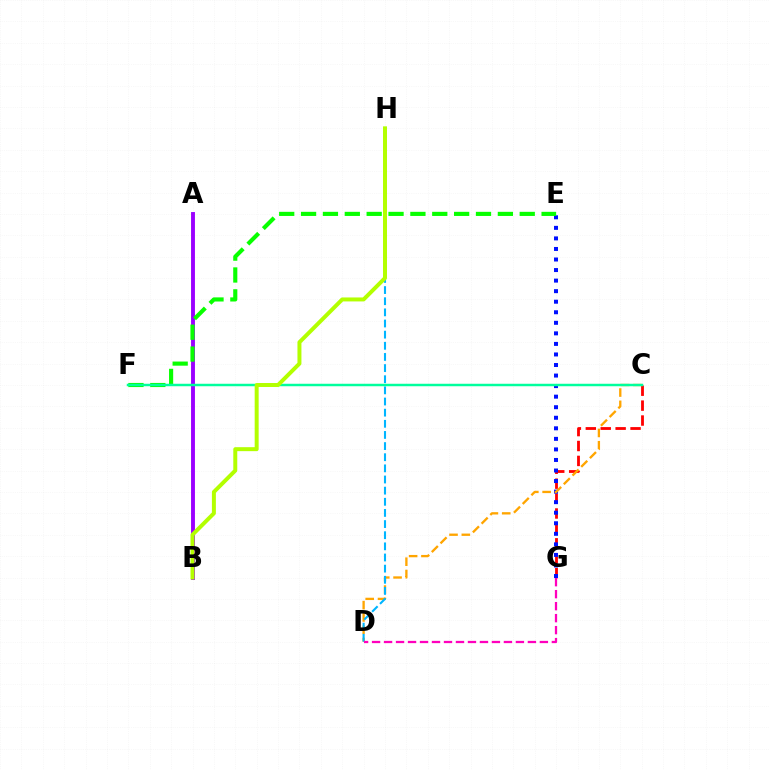{('C', 'G'): [{'color': '#ff0000', 'line_style': 'dashed', 'thickness': 2.03}], ('A', 'B'): [{'color': '#9b00ff', 'line_style': 'solid', 'thickness': 2.8}], ('E', 'G'): [{'color': '#0010ff', 'line_style': 'dotted', 'thickness': 2.87}], ('C', 'D'): [{'color': '#ffa500', 'line_style': 'dashed', 'thickness': 1.67}], ('D', 'H'): [{'color': '#00b5ff', 'line_style': 'dashed', 'thickness': 1.51}], ('E', 'F'): [{'color': '#08ff00', 'line_style': 'dashed', 'thickness': 2.97}], ('C', 'F'): [{'color': '#00ff9d', 'line_style': 'solid', 'thickness': 1.78}], ('D', 'G'): [{'color': '#ff00bd', 'line_style': 'dashed', 'thickness': 1.63}], ('B', 'H'): [{'color': '#b3ff00', 'line_style': 'solid', 'thickness': 2.86}]}